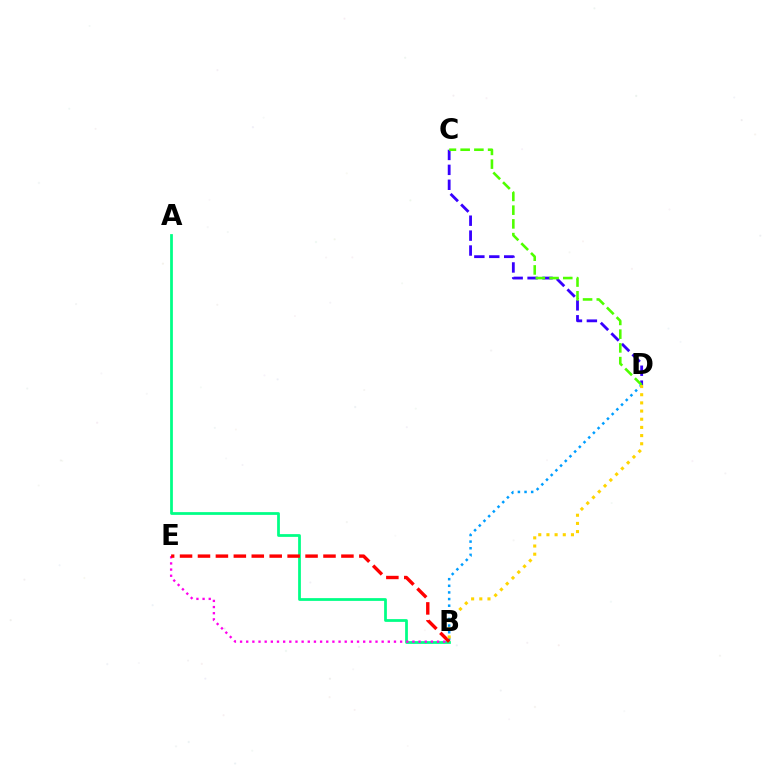{('B', 'D'): [{'color': '#009eff', 'line_style': 'dotted', 'thickness': 1.8}, {'color': '#ffd500', 'line_style': 'dotted', 'thickness': 2.22}], ('C', 'D'): [{'color': '#3700ff', 'line_style': 'dashed', 'thickness': 2.03}, {'color': '#4fff00', 'line_style': 'dashed', 'thickness': 1.86}], ('A', 'B'): [{'color': '#00ff86', 'line_style': 'solid', 'thickness': 1.99}], ('B', 'E'): [{'color': '#ff00ed', 'line_style': 'dotted', 'thickness': 1.67}, {'color': '#ff0000', 'line_style': 'dashed', 'thickness': 2.44}]}